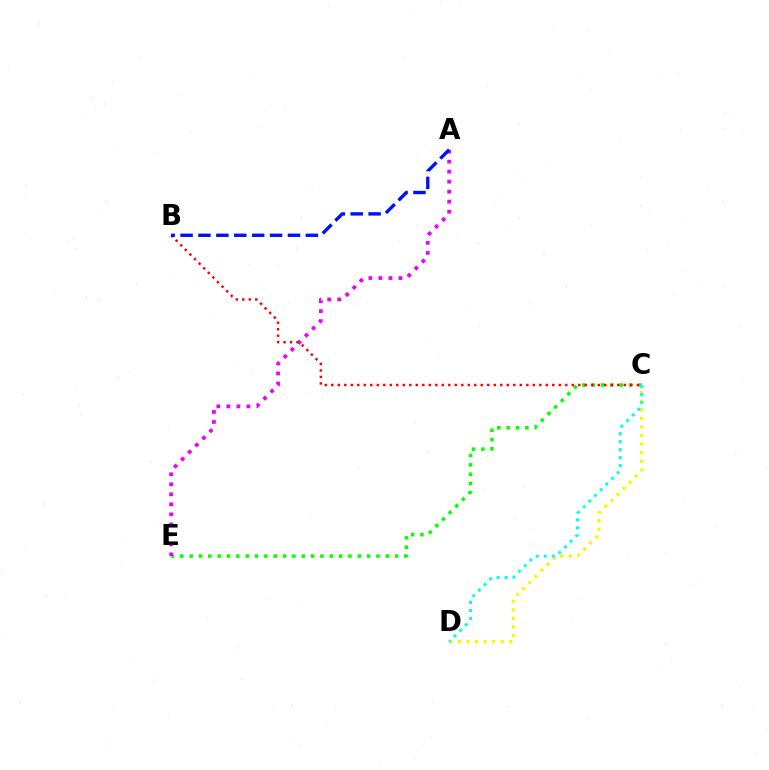{('C', 'D'): [{'color': '#fcf500', 'line_style': 'dotted', 'thickness': 2.33}, {'color': '#00fff6', 'line_style': 'dotted', 'thickness': 2.17}], ('C', 'E'): [{'color': '#08ff00', 'line_style': 'dotted', 'thickness': 2.54}], ('A', 'E'): [{'color': '#ee00ff', 'line_style': 'dotted', 'thickness': 2.72}], ('B', 'C'): [{'color': '#ff0000', 'line_style': 'dotted', 'thickness': 1.77}], ('A', 'B'): [{'color': '#0010ff', 'line_style': 'dashed', 'thickness': 2.43}]}